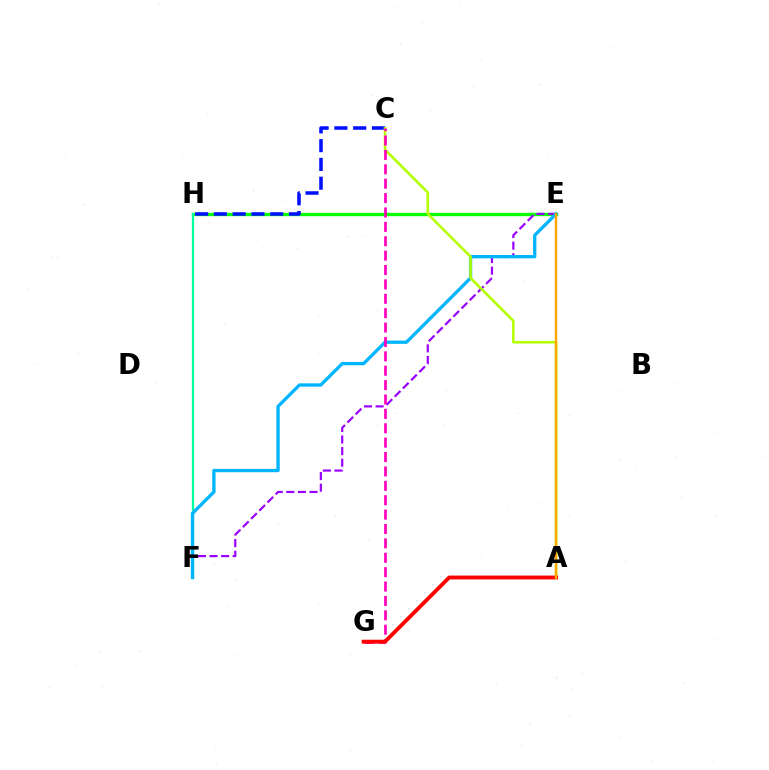{('E', 'H'): [{'color': '#08ff00', 'line_style': 'solid', 'thickness': 2.41}], ('E', 'F'): [{'color': '#9b00ff', 'line_style': 'dashed', 'thickness': 1.57}, {'color': '#00b5ff', 'line_style': 'solid', 'thickness': 2.38}], ('F', 'H'): [{'color': '#00ff9d', 'line_style': 'solid', 'thickness': 1.63}], ('C', 'H'): [{'color': '#0010ff', 'line_style': 'dashed', 'thickness': 2.55}], ('A', 'C'): [{'color': '#b3ff00', 'line_style': 'solid', 'thickness': 1.86}], ('C', 'G'): [{'color': '#ff00bd', 'line_style': 'dashed', 'thickness': 1.95}], ('A', 'G'): [{'color': '#ff0000', 'line_style': 'solid', 'thickness': 2.78}], ('A', 'E'): [{'color': '#ffa500', 'line_style': 'solid', 'thickness': 1.71}]}